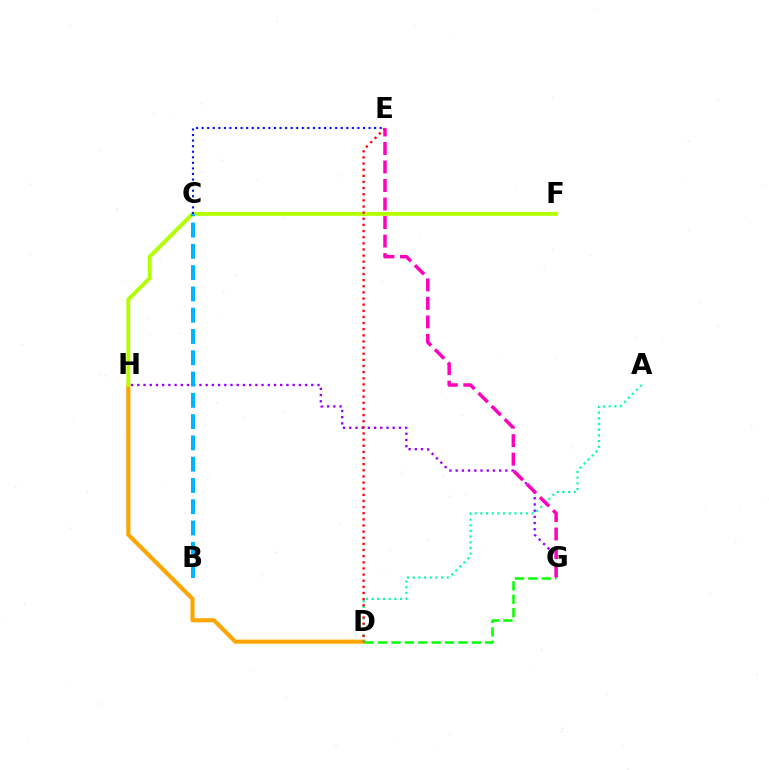{('D', 'H'): [{'color': '#ffa500', 'line_style': 'solid', 'thickness': 2.94}], ('F', 'H'): [{'color': '#b3ff00', 'line_style': 'solid', 'thickness': 2.79}], ('G', 'H'): [{'color': '#9b00ff', 'line_style': 'dotted', 'thickness': 1.69}], ('D', 'G'): [{'color': '#08ff00', 'line_style': 'dashed', 'thickness': 1.82}], ('B', 'C'): [{'color': '#00b5ff', 'line_style': 'dashed', 'thickness': 2.89}], ('C', 'E'): [{'color': '#0010ff', 'line_style': 'dotted', 'thickness': 1.51}], ('A', 'D'): [{'color': '#00ff9d', 'line_style': 'dotted', 'thickness': 1.54}], ('D', 'E'): [{'color': '#ff0000', 'line_style': 'dotted', 'thickness': 1.67}], ('E', 'G'): [{'color': '#ff00bd', 'line_style': 'dashed', 'thickness': 2.52}]}